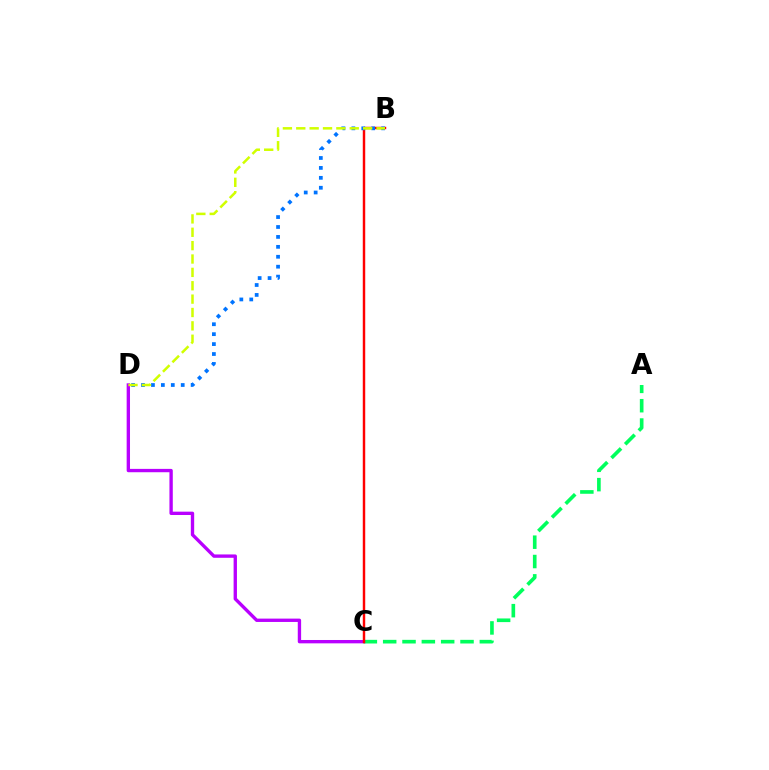{('C', 'D'): [{'color': '#b900ff', 'line_style': 'solid', 'thickness': 2.41}], ('A', 'C'): [{'color': '#00ff5c', 'line_style': 'dashed', 'thickness': 2.63}], ('B', 'C'): [{'color': '#ff0000', 'line_style': 'solid', 'thickness': 1.76}], ('B', 'D'): [{'color': '#0074ff', 'line_style': 'dotted', 'thickness': 2.7}, {'color': '#d1ff00', 'line_style': 'dashed', 'thickness': 1.82}]}